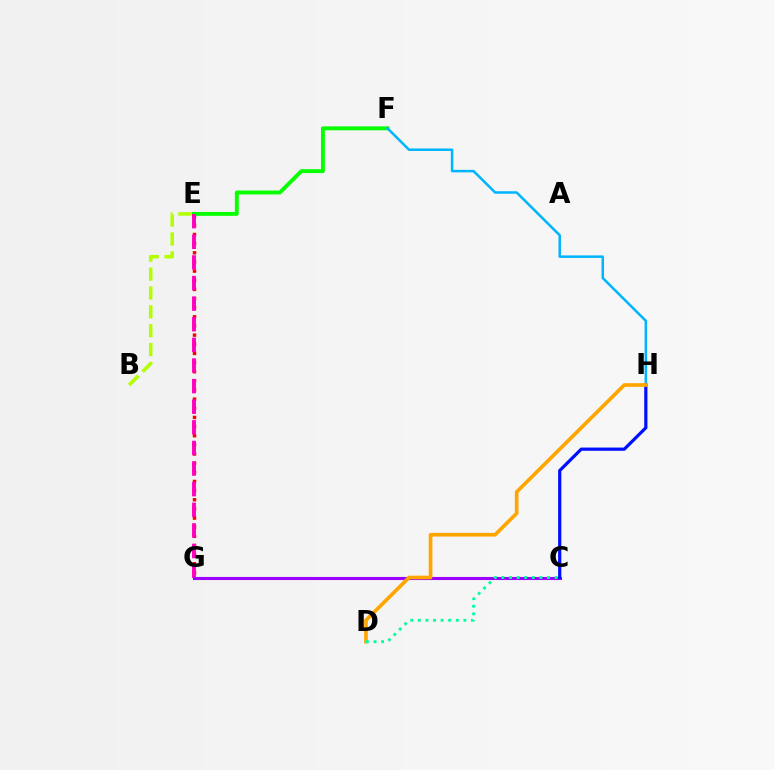{('E', 'G'): [{'color': '#ff0000', 'line_style': 'dotted', 'thickness': 2.48}, {'color': '#ff00bd', 'line_style': 'dashed', 'thickness': 2.8}], ('E', 'F'): [{'color': '#08ff00', 'line_style': 'solid', 'thickness': 2.81}], ('F', 'H'): [{'color': '#00b5ff', 'line_style': 'solid', 'thickness': 1.81}], ('C', 'G'): [{'color': '#9b00ff', 'line_style': 'solid', 'thickness': 2.22}], ('C', 'H'): [{'color': '#0010ff', 'line_style': 'solid', 'thickness': 2.32}], ('D', 'H'): [{'color': '#ffa500', 'line_style': 'solid', 'thickness': 2.64}], ('B', 'E'): [{'color': '#b3ff00', 'line_style': 'dashed', 'thickness': 2.57}], ('C', 'D'): [{'color': '#00ff9d', 'line_style': 'dotted', 'thickness': 2.06}]}